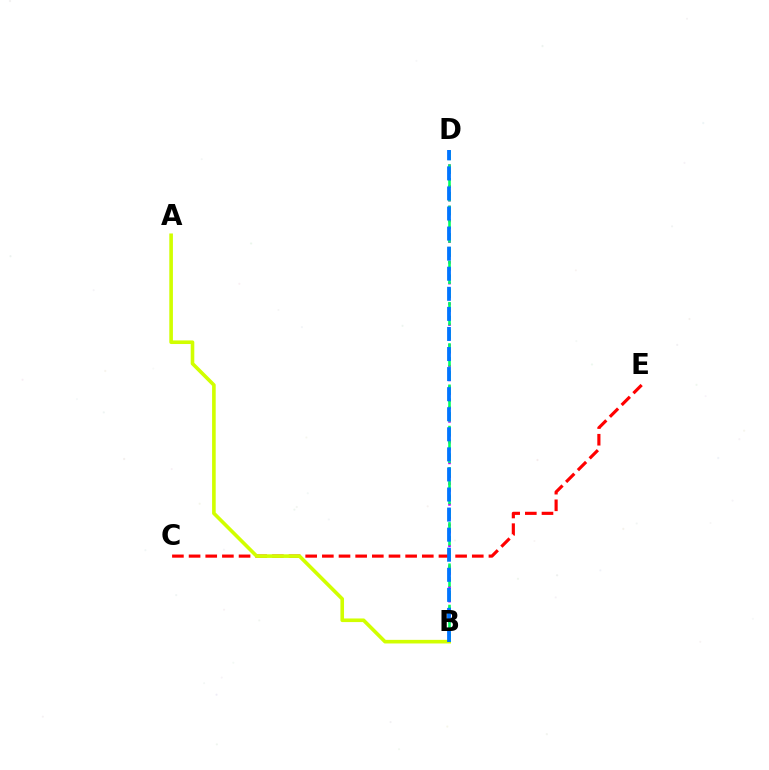{('B', 'D'): [{'color': '#b900ff', 'line_style': 'dotted', 'thickness': 1.88}, {'color': '#00ff5c', 'line_style': 'dashed', 'thickness': 1.87}, {'color': '#0074ff', 'line_style': 'dashed', 'thickness': 2.73}], ('C', 'E'): [{'color': '#ff0000', 'line_style': 'dashed', 'thickness': 2.26}], ('A', 'B'): [{'color': '#d1ff00', 'line_style': 'solid', 'thickness': 2.6}]}